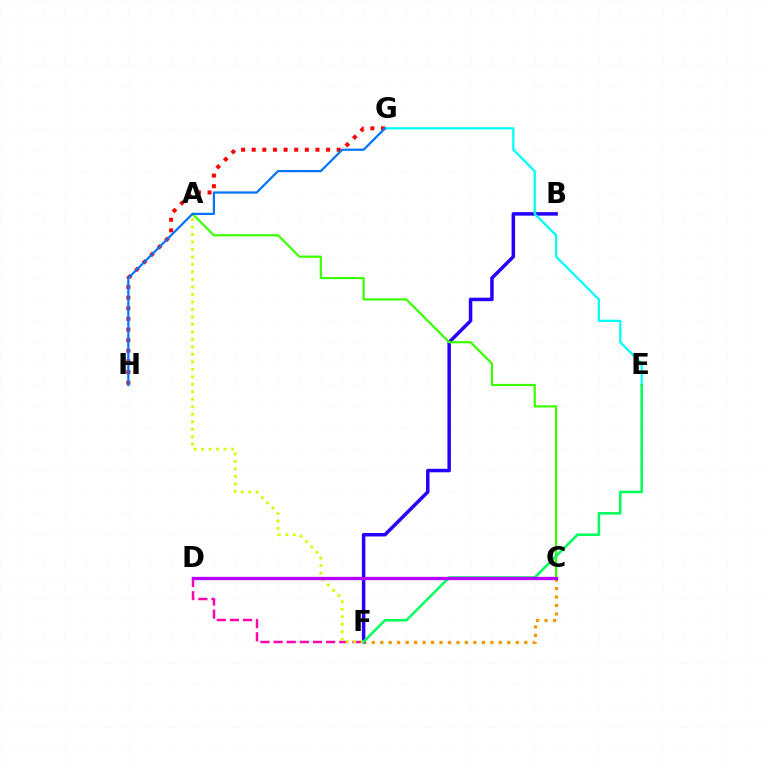{('D', 'F'): [{'color': '#ff00ac', 'line_style': 'dashed', 'thickness': 1.78}], ('C', 'F'): [{'color': '#ff9400', 'line_style': 'dotted', 'thickness': 2.3}], ('G', 'H'): [{'color': '#ff0000', 'line_style': 'dotted', 'thickness': 2.89}, {'color': '#0074ff', 'line_style': 'solid', 'thickness': 1.6}], ('B', 'F'): [{'color': '#2500ff', 'line_style': 'solid', 'thickness': 2.52}], ('E', 'G'): [{'color': '#00fff6', 'line_style': 'solid', 'thickness': 1.63}], ('A', 'C'): [{'color': '#3dff00', 'line_style': 'solid', 'thickness': 1.6}], ('A', 'F'): [{'color': '#d1ff00', 'line_style': 'dotted', 'thickness': 2.04}], ('E', 'F'): [{'color': '#00ff5c', 'line_style': 'solid', 'thickness': 1.84}], ('C', 'D'): [{'color': '#b900ff', 'line_style': 'solid', 'thickness': 2.38}]}